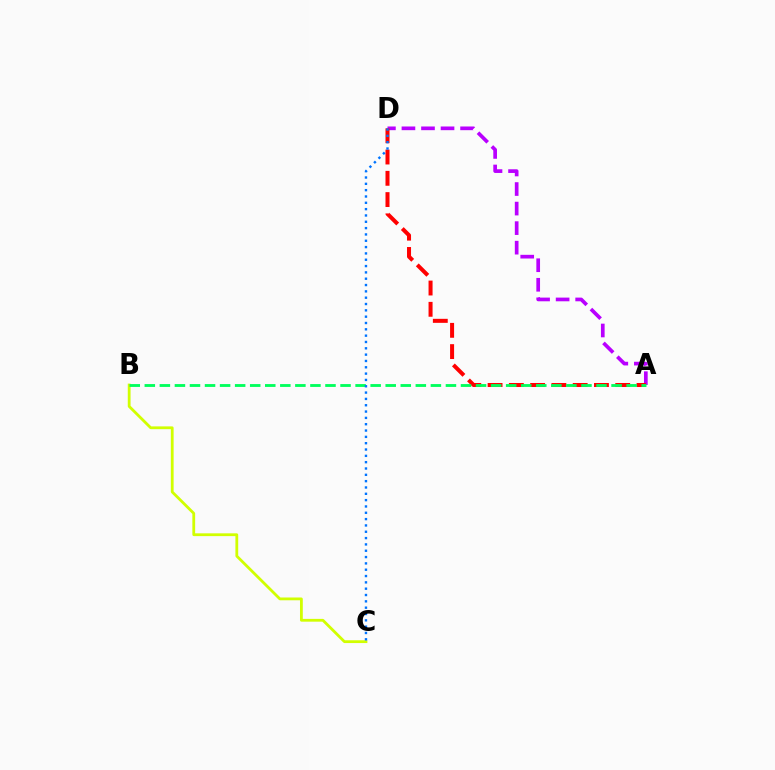{('B', 'C'): [{'color': '#d1ff00', 'line_style': 'solid', 'thickness': 2.01}], ('A', 'D'): [{'color': '#b900ff', 'line_style': 'dashed', 'thickness': 2.66}, {'color': '#ff0000', 'line_style': 'dashed', 'thickness': 2.89}], ('A', 'B'): [{'color': '#00ff5c', 'line_style': 'dashed', 'thickness': 2.05}], ('C', 'D'): [{'color': '#0074ff', 'line_style': 'dotted', 'thickness': 1.72}]}